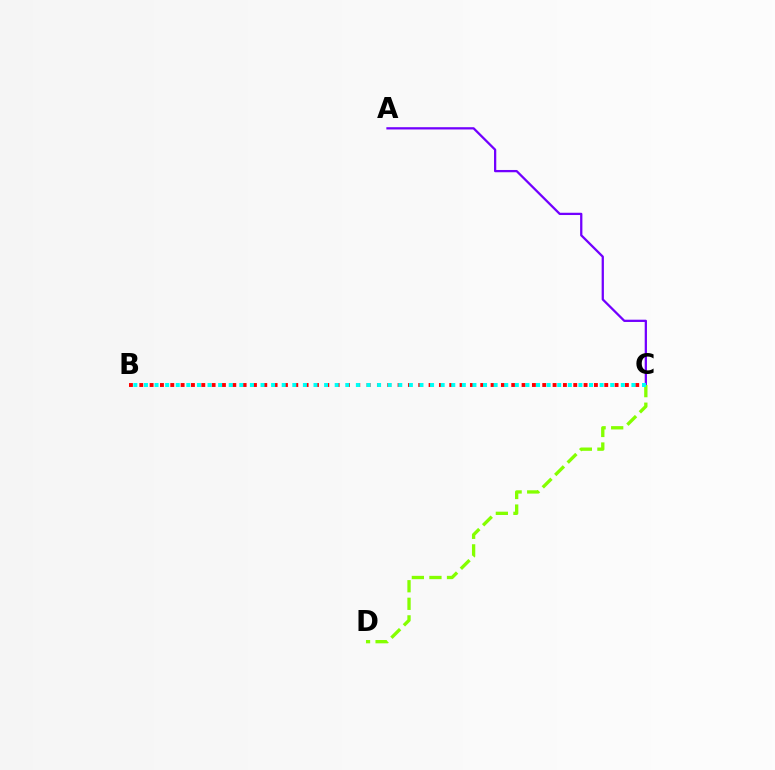{('A', 'C'): [{'color': '#7200ff', 'line_style': 'solid', 'thickness': 1.63}], ('B', 'C'): [{'color': '#ff0000', 'line_style': 'dotted', 'thickness': 2.81}, {'color': '#00fff6', 'line_style': 'dotted', 'thickness': 2.88}], ('C', 'D'): [{'color': '#84ff00', 'line_style': 'dashed', 'thickness': 2.39}]}